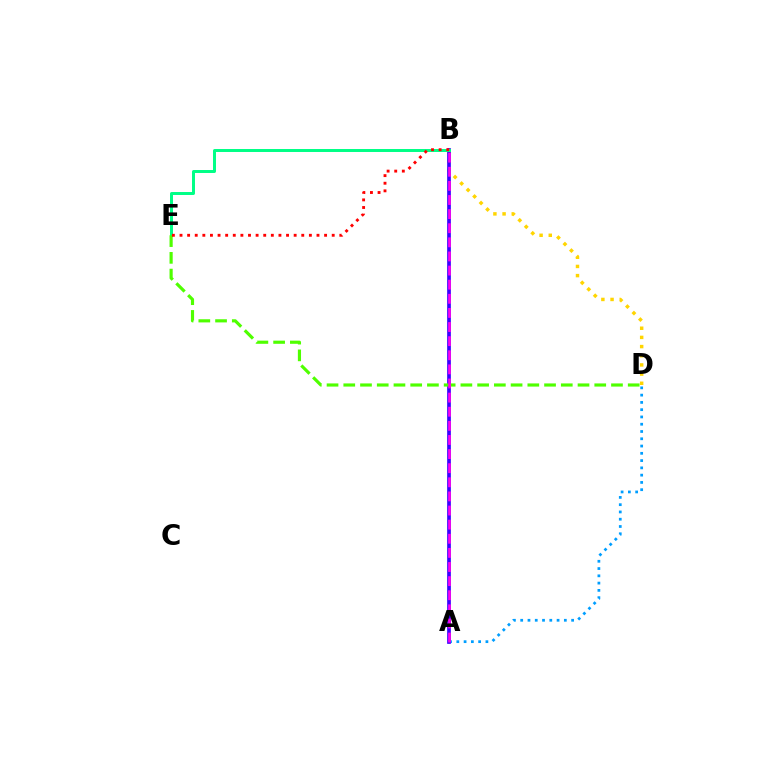{('A', 'D'): [{'color': '#009eff', 'line_style': 'dotted', 'thickness': 1.98}], ('B', 'D'): [{'color': '#ffd500', 'line_style': 'dotted', 'thickness': 2.49}], ('A', 'B'): [{'color': '#3700ff', 'line_style': 'solid', 'thickness': 2.65}, {'color': '#ff00ed', 'line_style': 'dashed', 'thickness': 1.92}], ('B', 'E'): [{'color': '#00ff86', 'line_style': 'solid', 'thickness': 2.14}, {'color': '#ff0000', 'line_style': 'dotted', 'thickness': 2.07}], ('D', 'E'): [{'color': '#4fff00', 'line_style': 'dashed', 'thickness': 2.27}]}